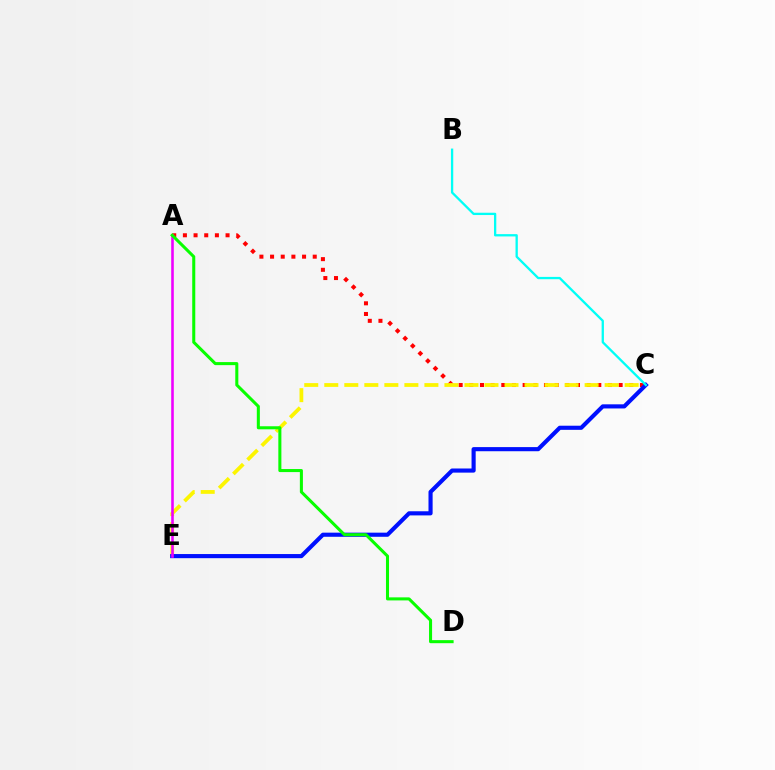{('A', 'C'): [{'color': '#ff0000', 'line_style': 'dotted', 'thickness': 2.9}], ('C', 'E'): [{'color': '#fcf500', 'line_style': 'dashed', 'thickness': 2.72}, {'color': '#0010ff', 'line_style': 'solid', 'thickness': 2.97}], ('A', 'E'): [{'color': '#ee00ff', 'line_style': 'solid', 'thickness': 1.87}], ('A', 'D'): [{'color': '#08ff00', 'line_style': 'solid', 'thickness': 2.2}], ('B', 'C'): [{'color': '#00fff6', 'line_style': 'solid', 'thickness': 1.66}]}